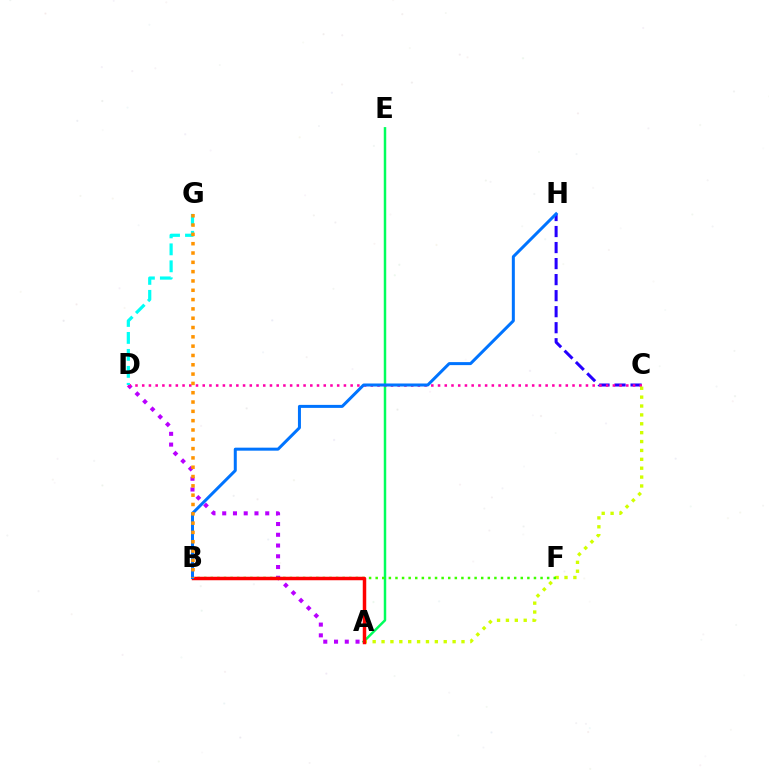{('C', 'H'): [{'color': '#2500ff', 'line_style': 'dashed', 'thickness': 2.18}], ('A', 'E'): [{'color': '#00ff5c', 'line_style': 'solid', 'thickness': 1.79}], ('A', 'D'): [{'color': '#b900ff', 'line_style': 'dotted', 'thickness': 2.92}], ('C', 'D'): [{'color': '#ff00ac', 'line_style': 'dotted', 'thickness': 1.83}], ('A', 'C'): [{'color': '#d1ff00', 'line_style': 'dotted', 'thickness': 2.41}], ('D', 'G'): [{'color': '#00fff6', 'line_style': 'dashed', 'thickness': 2.31}], ('B', 'F'): [{'color': '#3dff00', 'line_style': 'dotted', 'thickness': 1.79}], ('A', 'B'): [{'color': '#ff0000', 'line_style': 'solid', 'thickness': 2.51}], ('B', 'H'): [{'color': '#0074ff', 'line_style': 'solid', 'thickness': 2.16}], ('B', 'G'): [{'color': '#ff9400', 'line_style': 'dotted', 'thickness': 2.53}]}